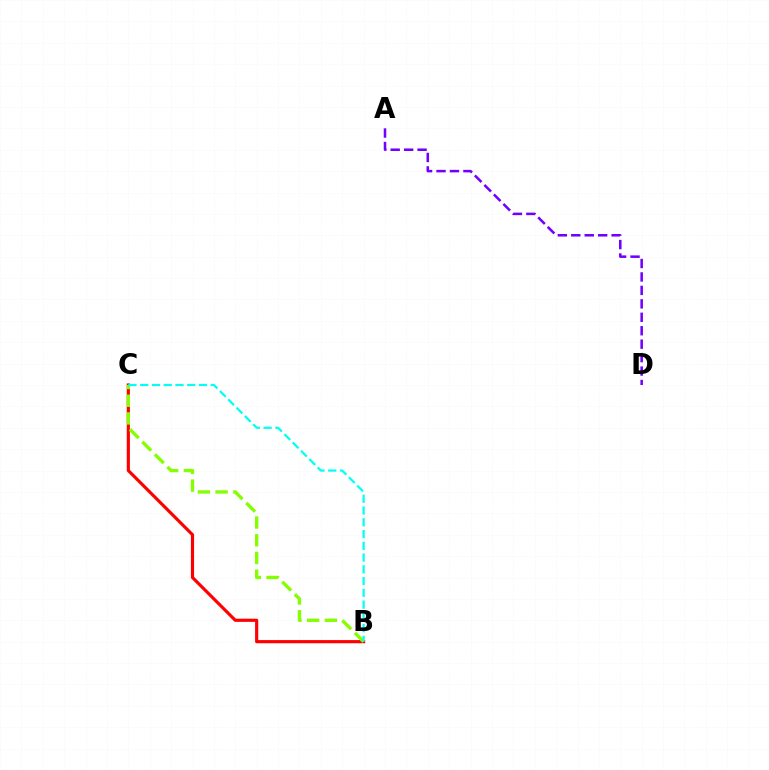{('B', 'C'): [{'color': '#ff0000', 'line_style': 'solid', 'thickness': 2.28}, {'color': '#84ff00', 'line_style': 'dashed', 'thickness': 2.41}, {'color': '#00fff6', 'line_style': 'dashed', 'thickness': 1.6}], ('A', 'D'): [{'color': '#7200ff', 'line_style': 'dashed', 'thickness': 1.83}]}